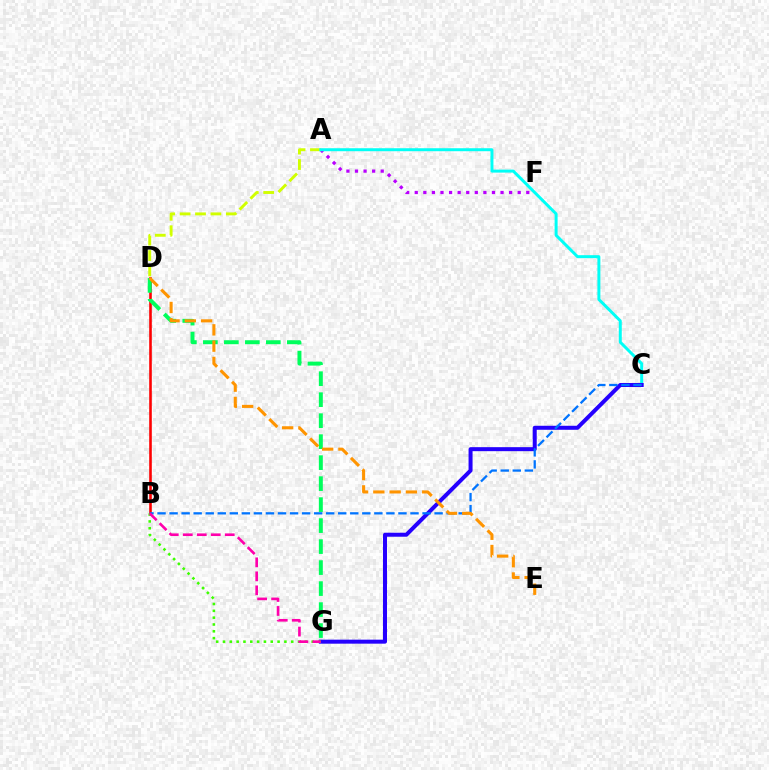{('A', 'F'): [{'color': '#b900ff', 'line_style': 'dotted', 'thickness': 2.33}], ('A', 'D'): [{'color': '#d1ff00', 'line_style': 'dashed', 'thickness': 2.09}], ('A', 'C'): [{'color': '#00fff6', 'line_style': 'solid', 'thickness': 2.14}], ('C', 'G'): [{'color': '#2500ff', 'line_style': 'solid', 'thickness': 2.88}], ('B', 'D'): [{'color': '#ff0000', 'line_style': 'solid', 'thickness': 1.87}], ('D', 'G'): [{'color': '#00ff5c', 'line_style': 'dashed', 'thickness': 2.85}], ('B', 'G'): [{'color': '#3dff00', 'line_style': 'dotted', 'thickness': 1.85}, {'color': '#ff00ac', 'line_style': 'dashed', 'thickness': 1.9}], ('B', 'C'): [{'color': '#0074ff', 'line_style': 'dashed', 'thickness': 1.64}], ('D', 'E'): [{'color': '#ff9400', 'line_style': 'dashed', 'thickness': 2.21}]}